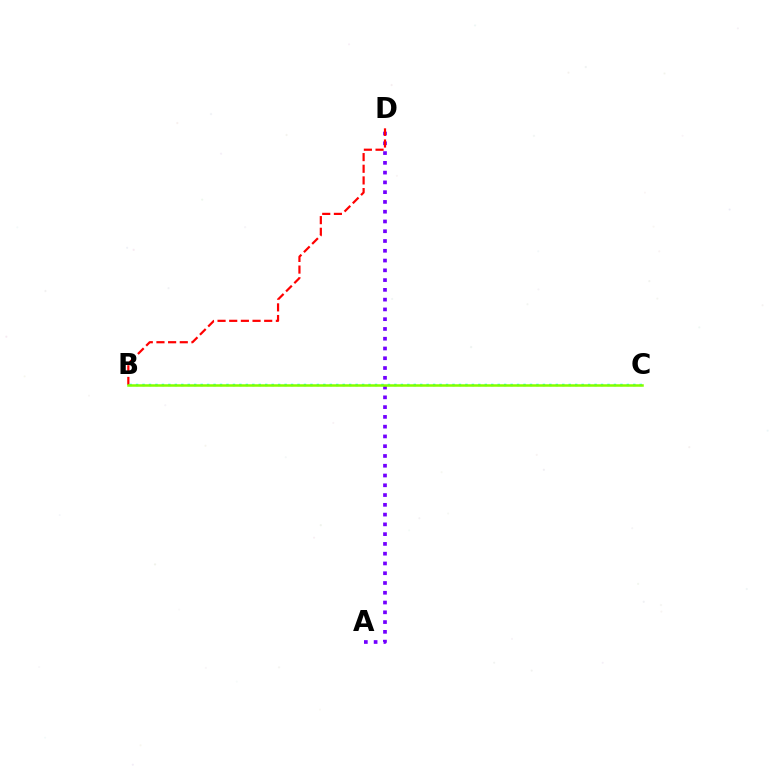{('A', 'D'): [{'color': '#7200ff', 'line_style': 'dotted', 'thickness': 2.65}], ('B', 'D'): [{'color': '#ff0000', 'line_style': 'dashed', 'thickness': 1.58}], ('B', 'C'): [{'color': '#00fff6', 'line_style': 'dotted', 'thickness': 1.75}, {'color': '#84ff00', 'line_style': 'solid', 'thickness': 1.81}]}